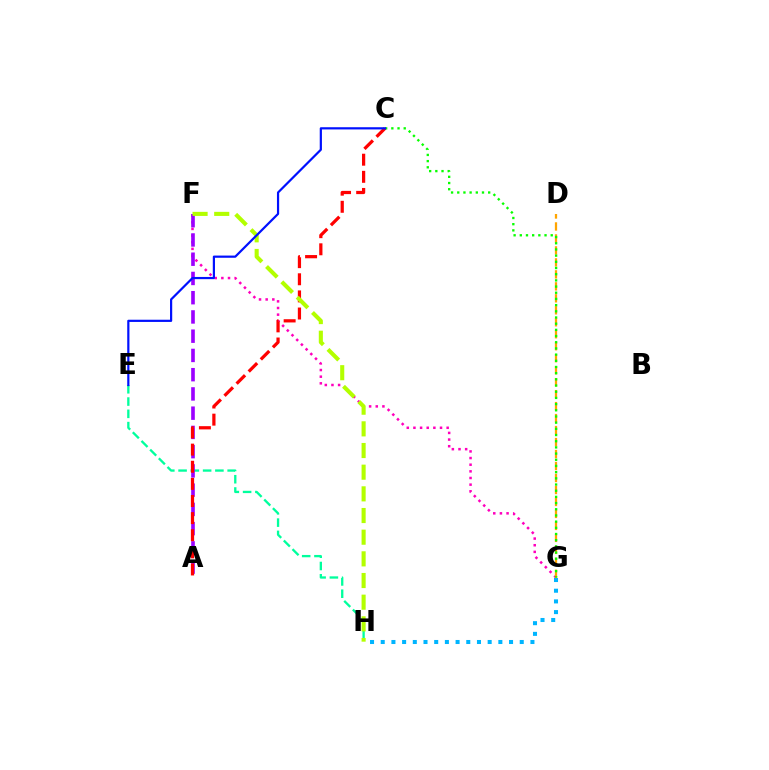{('E', 'H'): [{'color': '#00ff9d', 'line_style': 'dashed', 'thickness': 1.67}], ('G', 'H'): [{'color': '#00b5ff', 'line_style': 'dotted', 'thickness': 2.91}], ('F', 'G'): [{'color': '#ff00bd', 'line_style': 'dotted', 'thickness': 1.81}], ('D', 'G'): [{'color': '#ffa500', 'line_style': 'dashed', 'thickness': 1.63}], ('C', 'G'): [{'color': '#08ff00', 'line_style': 'dotted', 'thickness': 1.68}], ('A', 'F'): [{'color': '#9b00ff', 'line_style': 'dashed', 'thickness': 2.61}], ('A', 'C'): [{'color': '#ff0000', 'line_style': 'dashed', 'thickness': 2.33}], ('F', 'H'): [{'color': '#b3ff00', 'line_style': 'dashed', 'thickness': 2.94}], ('C', 'E'): [{'color': '#0010ff', 'line_style': 'solid', 'thickness': 1.59}]}